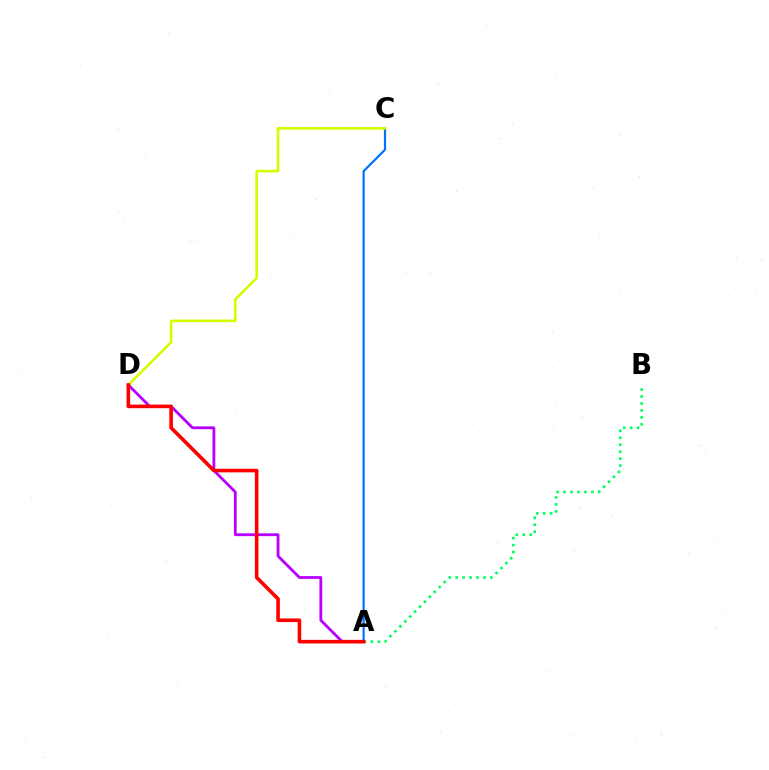{('A', 'D'): [{'color': '#b900ff', 'line_style': 'solid', 'thickness': 2.02}, {'color': '#ff0000', 'line_style': 'solid', 'thickness': 2.59}], ('A', 'C'): [{'color': '#0074ff', 'line_style': 'solid', 'thickness': 1.58}], ('A', 'B'): [{'color': '#00ff5c', 'line_style': 'dotted', 'thickness': 1.89}], ('C', 'D'): [{'color': '#d1ff00', 'line_style': 'solid', 'thickness': 1.87}]}